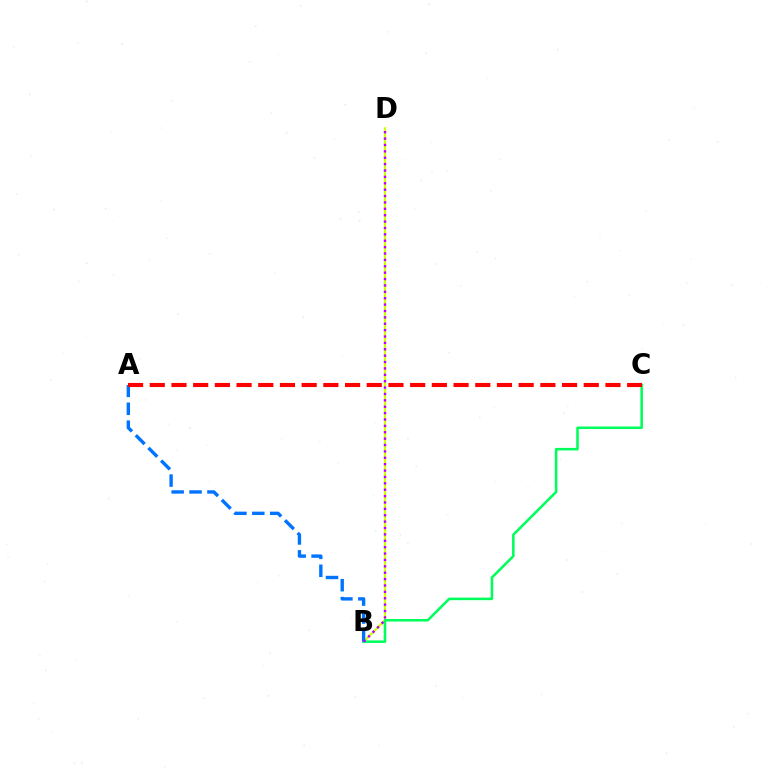{('B', 'D'): [{'color': '#d1ff00', 'line_style': 'solid', 'thickness': 1.58}, {'color': '#b900ff', 'line_style': 'dotted', 'thickness': 1.73}], ('B', 'C'): [{'color': '#00ff5c', 'line_style': 'solid', 'thickness': 1.83}], ('A', 'B'): [{'color': '#0074ff', 'line_style': 'dashed', 'thickness': 2.43}], ('A', 'C'): [{'color': '#ff0000', 'line_style': 'dashed', 'thickness': 2.95}]}